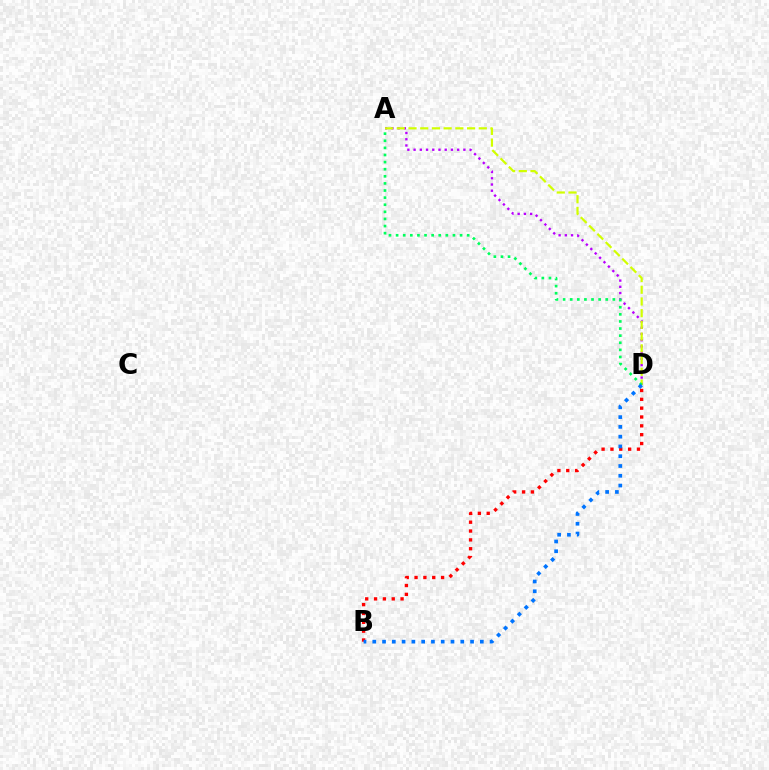{('B', 'D'): [{'color': '#ff0000', 'line_style': 'dotted', 'thickness': 2.4}, {'color': '#0074ff', 'line_style': 'dotted', 'thickness': 2.66}], ('A', 'D'): [{'color': '#b900ff', 'line_style': 'dotted', 'thickness': 1.69}, {'color': '#d1ff00', 'line_style': 'dashed', 'thickness': 1.59}, {'color': '#00ff5c', 'line_style': 'dotted', 'thickness': 1.93}]}